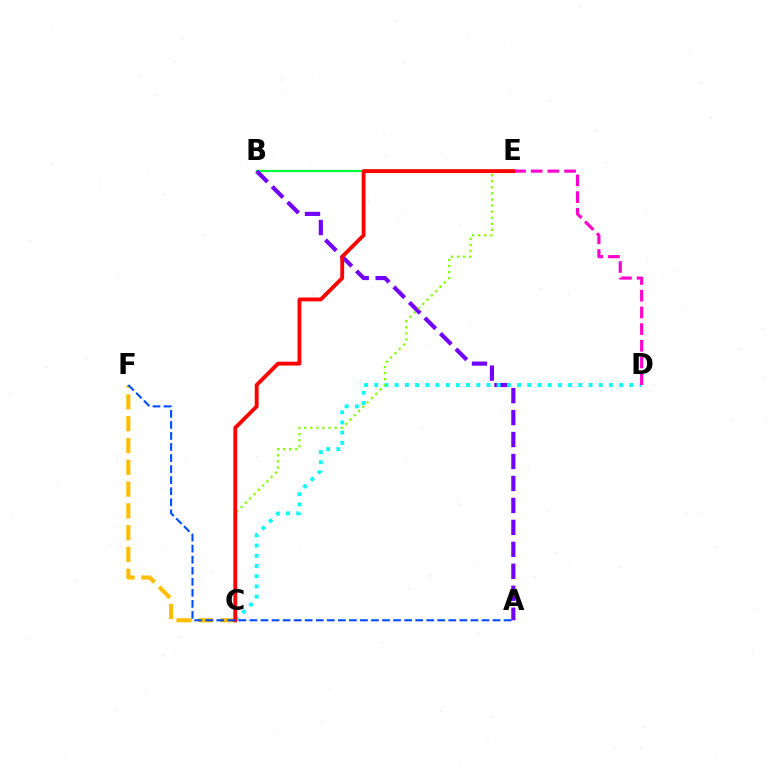{('B', 'E'): [{'color': '#00ff39', 'line_style': 'solid', 'thickness': 1.62}], ('A', 'B'): [{'color': '#7200ff', 'line_style': 'dashed', 'thickness': 2.98}], ('C', 'D'): [{'color': '#00fff6', 'line_style': 'dotted', 'thickness': 2.77}], ('C', 'E'): [{'color': '#84ff00', 'line_style': 'dotted', 'thickness': 1.65}, {'color': '#ff0000', 'line_style': 'solid', 'thickness': 2.77}], ('C', 'F'): [{'color': '#ffbd00', 'line_style': 'dashed', 'thickness': 2.96}], ('D', 'E'): [{'color': '#ff00cf', 'line_style': 'dashed', 'thickness': 2.27}], ('A', 'F'): [{'color': '#004bff', 'line_style': 'dashed', 'thickness': 1.5}]}